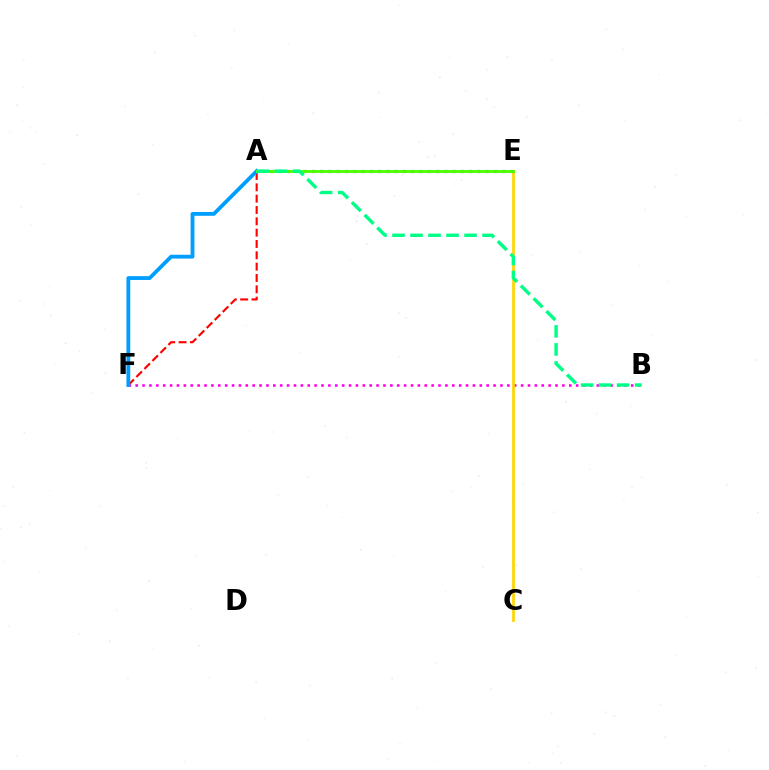{('A', 'F'): [{'color': '#ff0000', 'line_style': 'dashed', 'thickness': 1.54}, {'color': '#009eff', 'line_style': 'solid', 'thickness': 2.74}], ('B', 'F'): [{'color': '#ff00ed', 'line_style': 'dotted', 'thickness': 1.87}], ('C', 'E'): [{'color': '#ffd500', 'line_style': 'solid', 'thickness': 1.96}], ('A', 'E'): [{'color': '#3700ff', 'line_style': 'dotted', 'thickness': 2.25}, {'color': '#4fff00', 'line_style': 'solid', 'thickness': 2.1}], ('A', 'B'): [{'color': '#00ff86', 'line_style': 'dashed', 'thickness': 2.45}]}